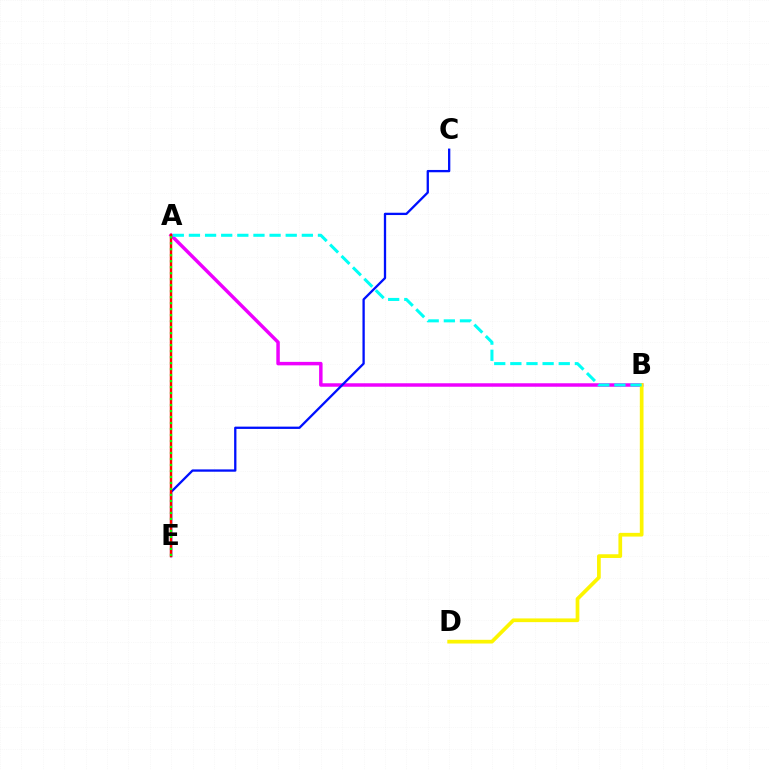{('A', 'B'): [{'color': '#ee00ff', 'line_style': 'solid', 'thickness': 2.5}, {'color': '#00fff6', 'line_style': 'dashed', 'thickness': 2.19}], ('C', 'E'): [{'color': '#0010ff', 'line_style': 'solid', 'thickness': 1.66}], ('A', 'E'): [{'color': '#ff0000', 'line_style': 'solid', 'thickness': 1.75}, {'color': '#08ff00', 'line_style': 'dotted', 'thickness': 1.63}], ('B', 'D'): [{'color': '#fcf500', 'line_style': 'solid', 'thickness': 2.67}]}